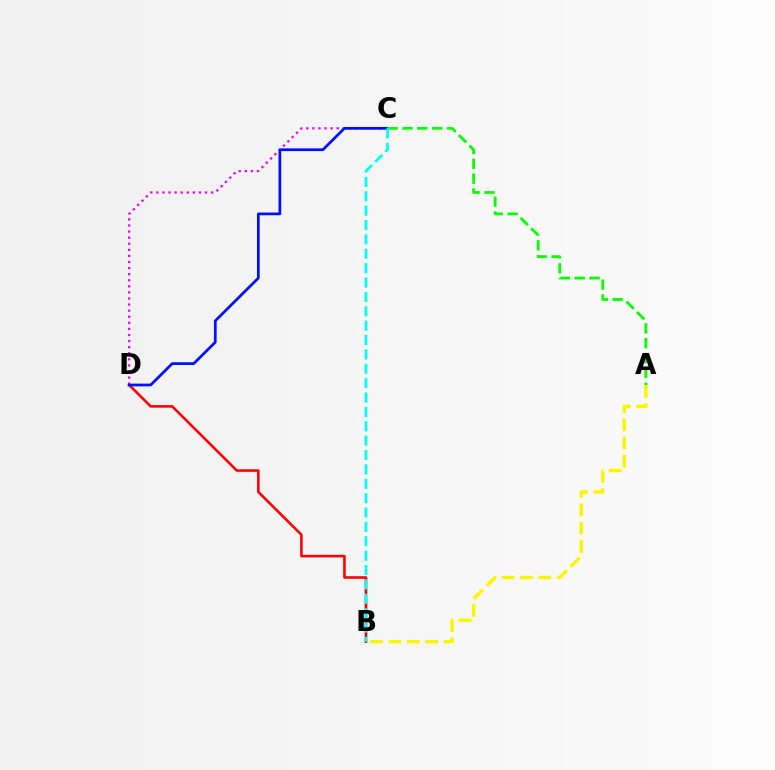{('C', 'D'): [{'color': '#ee00ff', 'line_style': 'dotted', 'thickness': 1.65}, {'color': '#0010ff', 'line_style': 'solid', 'thickness': 1.97}], ('B', 'D'): [{'color': '#ff0000', 'line_style': 'solid', 'thickness': 1.86}], ('A', 'B'): [{'color': '#fcf500', 'line_style': 'dashed', 'thickness': 2.49}], ('A', 'C'): [{'color': '#08ff00', 'line_style': 'dashed', 'thickness': 2.02}], ('B', 'C'): [{'color': '#00fff6', 'line_style': 'dashed', 'thickness': 1.95}]}